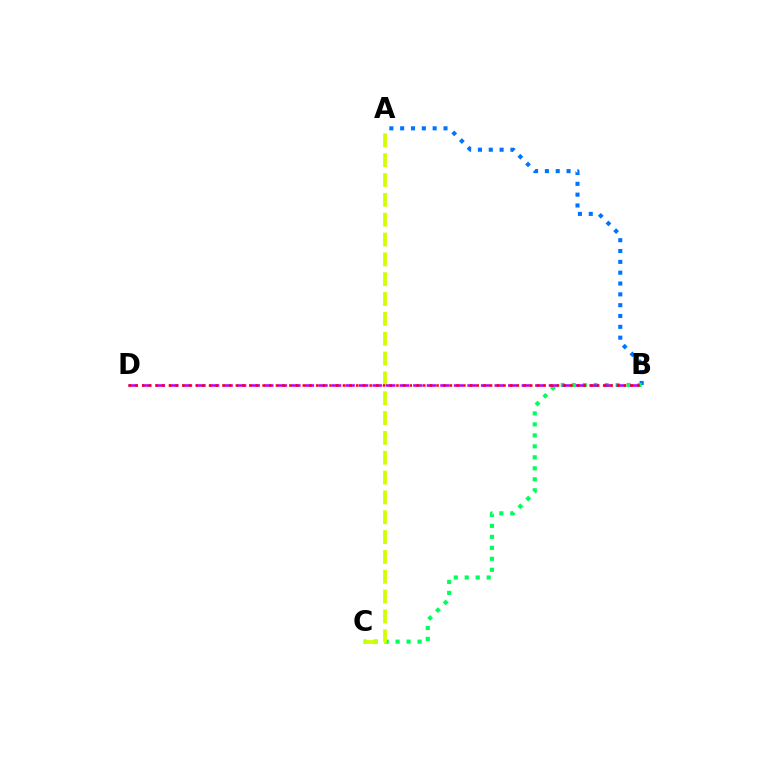{('A', 'B'): [{'color': '#0074ff', 'line_style': 'dotted', 'thickness': 2.94}], ('B', 'C'): [{'color': '#00ff5c', 'line_style': 'dotted', 'thickness': 2.98}], ('A', 'C'): [{'color': '#d1ff00', 'line_style': 'dashed', 'thickness': 2.69}], ('B', 'D'): [{'color': '#b900ff', 'line_style': 'dashed', 'thickness': 1.84}, {'color': '#ff0000', 'line_style': 'dotted', 'thickness': 1.82}]}